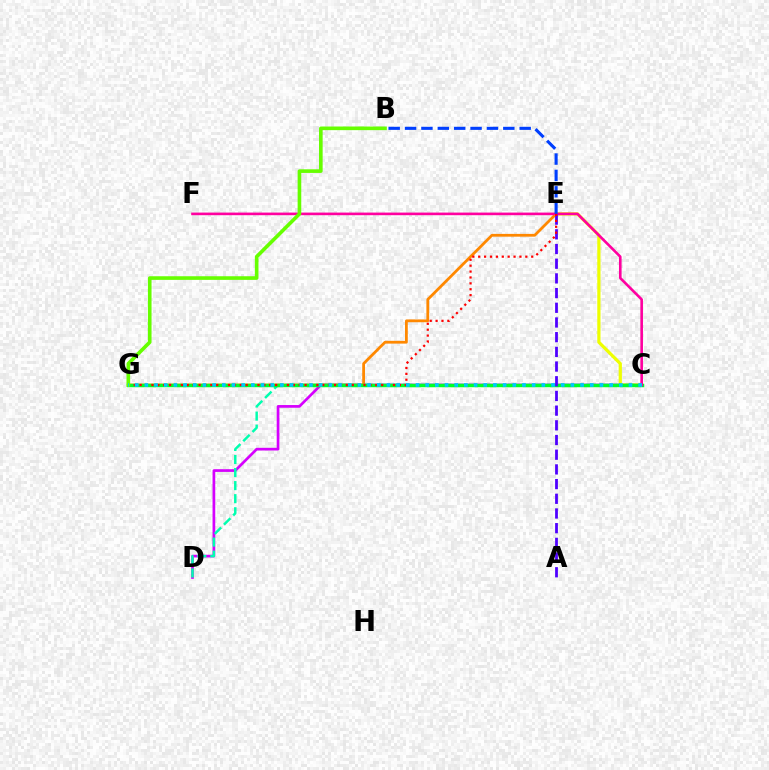{('C', 'D'): [{'color': '#d600ff', 'line_style': 'solid', 'thickness': 1.95}, {'color': '#00ffaf', 'line_style': 'dashed', 'thickness': 1.77}], ('E', 'G'): [{'color': '#ff8800', 'line_style': 'solid', 'thickness': 2.0}, {'color': '#ff0000', 'line_style': 'dotted', 'thickness': 1.6}], ('C', 'E'): [{'color': '#eeff00', 'line_style': 'solid', 'thickness': 2.32}], ('C', 'G'): [{'color': '#00ff27', 'line_style': 'solid', 'thickness': 2.49}, {'color': '#00c7ff', 'line_style': 'dotted', 'thickness': 2.63}], ('C', 'F'): [{'color': '#ff00a0', 'line_style': 'solid', 'thickness': 1.89}], ('A', 'E'): [{'color': '#4f00ff', 'line_style': 'dashed', 'thickness': 2.0}], ('B', 'E'): [{'color': '#003fff', 'line_style': 'dashed', 'thickness': 2.22}], ('B', 'G'): [{'color': '#66ff00', 'line_style': 'solid', 'thickness': 2.61}]}